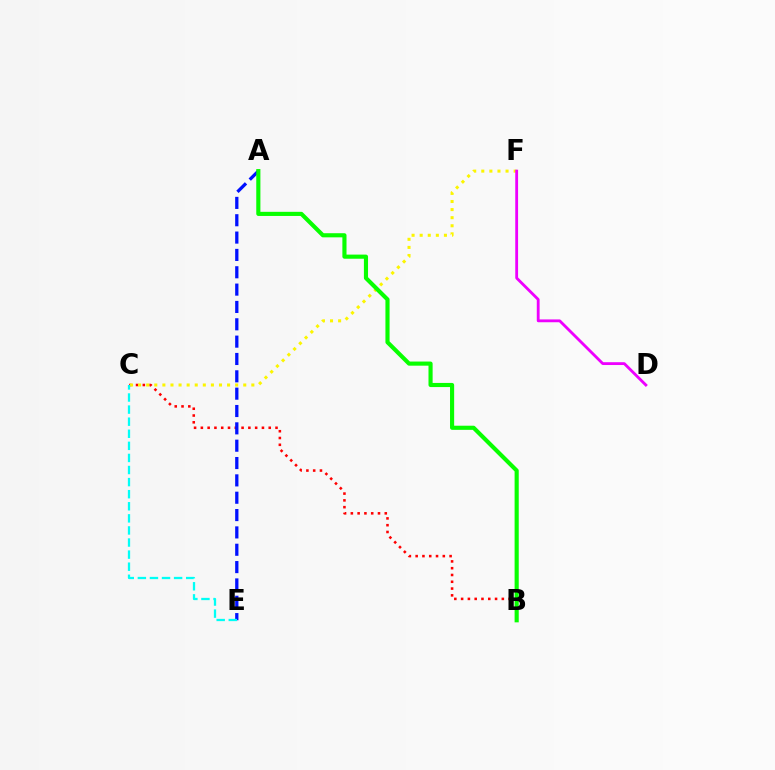{('B', 'C'): [{'color': '#ff0000', 'line_style': 'dotted', 'thickness': 1.84}], ('A', 'E'): [{'color': '#0010ff', 'line_style': 'dashed', 'thickness': 2.36}], ('C', 'F'): [{'color': '#fcf500', 'line_style': 'dotted', 'thickness': 2.2}], ('D', 'F'): [{'color': '#ee00ff', 'line_style': 'solid', 'thickness': 2.03}], ('A', 'B'): [{'color': '#08ff00', 'line_style': 'solid', 'thickness': 2.97}], ('C', 'E'): [{'color': '#00fff6', 'line_style': 'dashed', 'thickness': 1.64}]}